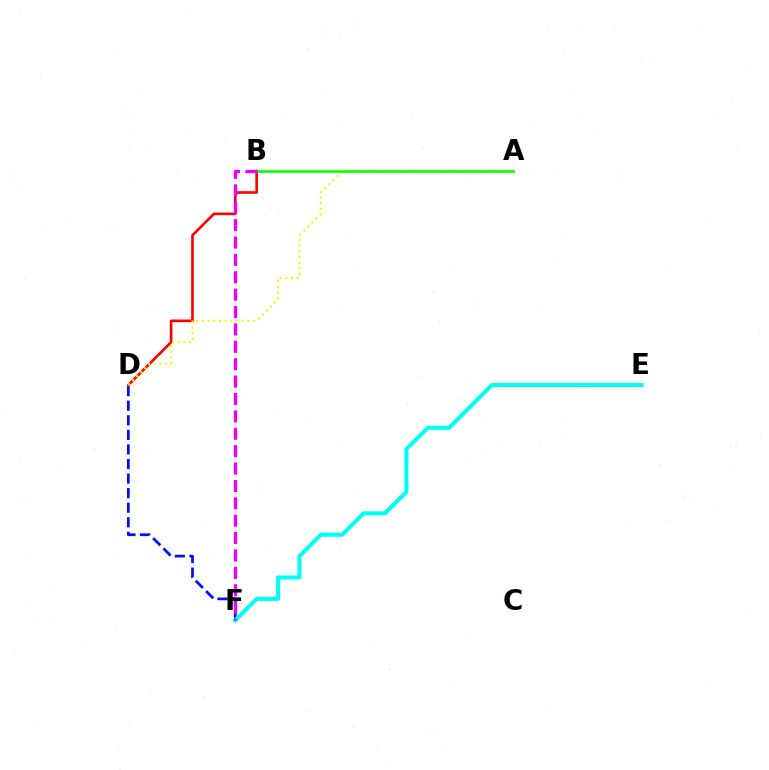{('D', 'F'): [{'color': '#0010ff', 'line_style': 'dashed', 'thickness': 1.98}], ('B', 'D'): [{'color': '#ff0000', 'line_style': 'solid', 'thickness': 1.89}], ('A', 'D'): [{'color': '#fcf500', 'line_style': 'dotted', 'thickness': 1.55}], ('A', 'B'): [{'color': '#08ff00', 'line_style': 'solid', 'thickness': 1.88}], ('E', 'F'): [{'color': '#00fff6', 'line_style': 'solid', 'thickness': 2.93}], ('B', 'F'): [{'color': '#ee00ff', 'line_style': 'dashed', 'thickness': 2.36}]}